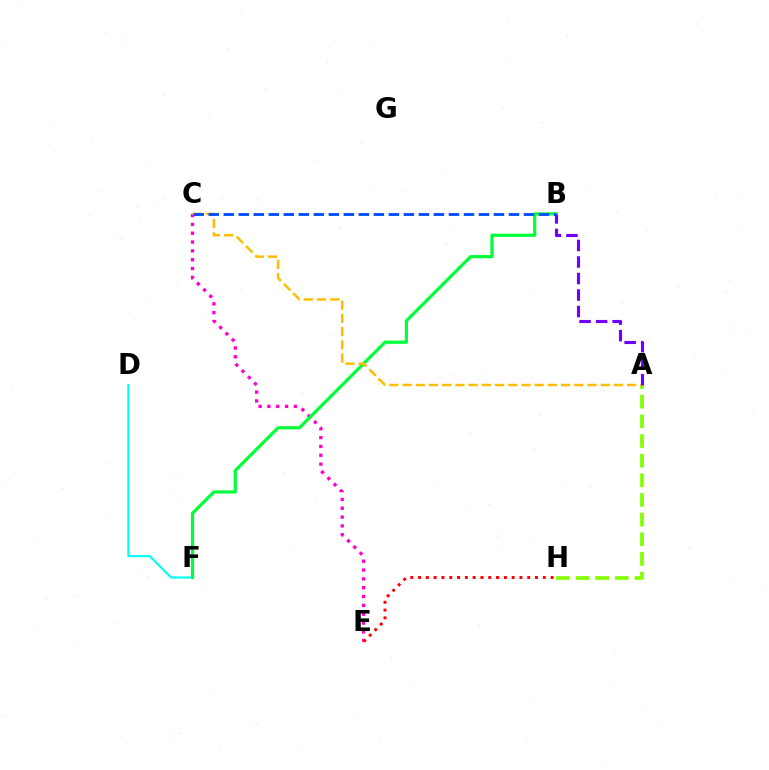{('C', 'E'): [{'color': '#ff00cf', 'line_style': 'dotted', 'thickness': 2.4}], ('D', 'F'): [{'color': '#00fff6', 'line_style': 'solid', 'thickness': 1.54}], ('A', 'H'): [{'color': '#84ff00', 'line_style': 'dashed', 'thickness': 2.67}], ('B', 'F'): [{'color': '#00ff39', 'line_style': 'solid', 'thickness': 2.29}], ('A', 'C'): [{'color': '#ffbd00', 'line_style': 'dashed', 'thickness': 1.79}], ('B', 'C'): [{'color': '#004bff', 'line_style': 'dashed', 'thickness': 2.04}], ('E', 'H'): [{'color': '#ff0000', 'line_style': 'dotted', 'thickness': 2.12}], ('A', 'B'): [{'color': '#7200ff', 'line_style': 'dashed', 'thickness': 2.24}]}